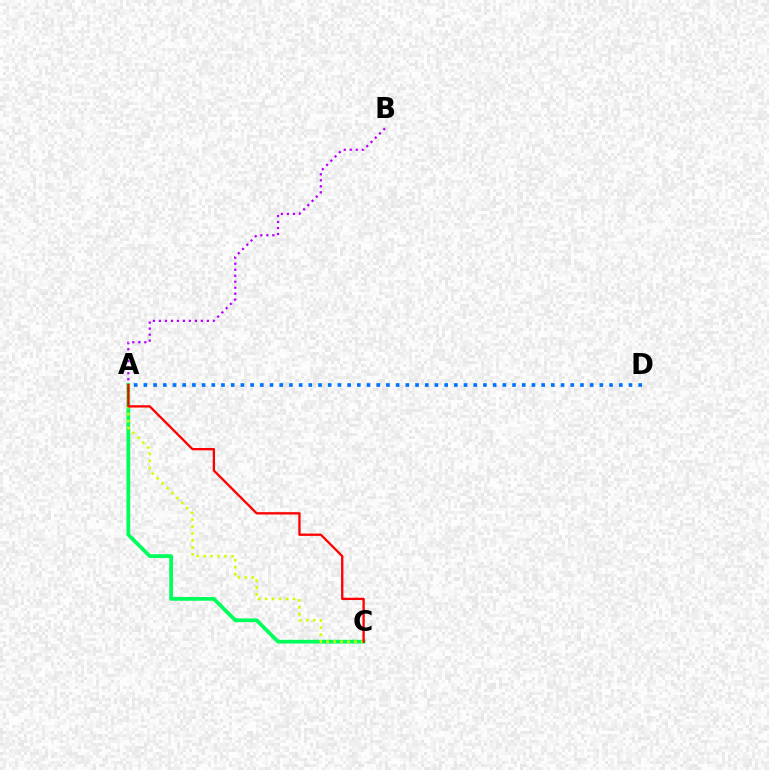{('A', 'B'): [{'color': '#b900ff', 'line_style': 'dotted', 'thickness': 1.63}], ('A', 'C'): [{'color': '#00ff5c', 'line_style': 'solid', 'thickness': 2.69}, {'color': '#d1ff00', 'line_style': 'dotted', 'thickness': 1.89}, {'color': '#ff0000', 'line_style': 'solid', 'thickness': 1.66}], ('A', 'D'): [{'color': '#0074ff', 'line_style': 'dotted', 'thickness': 2.64}]}